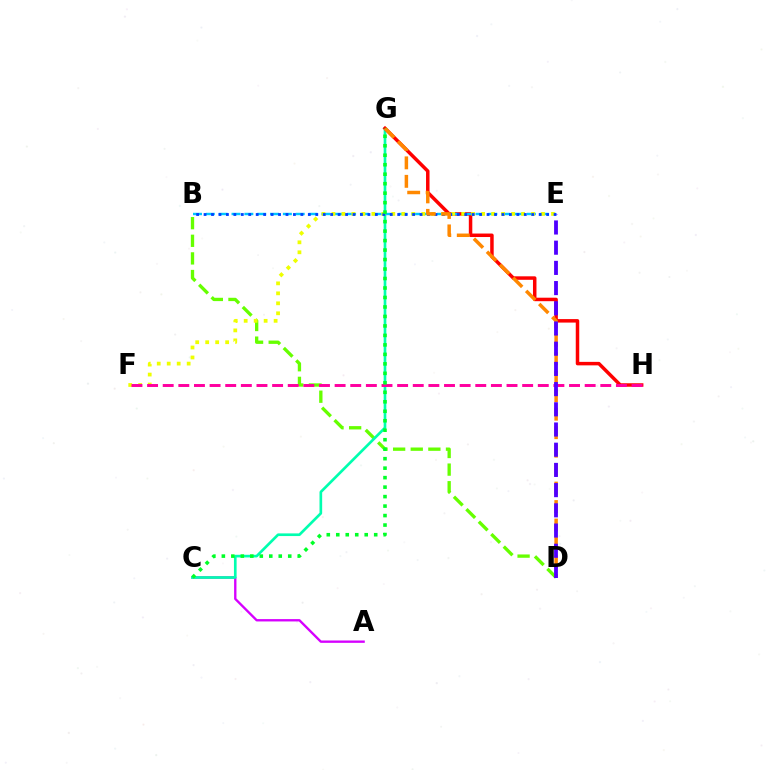{('A', 'C'): [{'color': '#d600ff', 'line_style': 'solid', 'thickness': 1.69}], ('B', 'D'): [{'color': '#66ff00', 'line_style': 'dashed', 'thickness': 2.39}], ('C', 'G'): [{'color': '#00ffaf', 'line_style': 'solid', 'thickness': 1.92}, {'color': '#00ff27', 'line_style': 'dotted', 'thickness': 2.58}], ('G', 'H'): [{'color': '#ff0000', 'line_style': 'solid', 'thickness': 2.51}], ('B', 'E'): [{'color': '#00c7ff', 'line_style': 'dashed', 'thickness': 1.74}, {'color': '#003fff', 'line_style': 'dotted', 'thickness': 2.02}], ('E', 'F'): [{'color': '#eeff00', 'line_style': 'dotted', 'thickness': 2.71}], ('F', 'H'): [{'color': '#ff00a0', 'line_style': 'dashed', 'thickness': 2.12}], ('D', 'G'): [{'color': '#ff8800', 'line_style': 'dashed', 'thickness': 2.51}], ('D', 'E'): [{'color': '#4f00ff', 'line_style': 'dashed', 'thickness': 2.74}]}